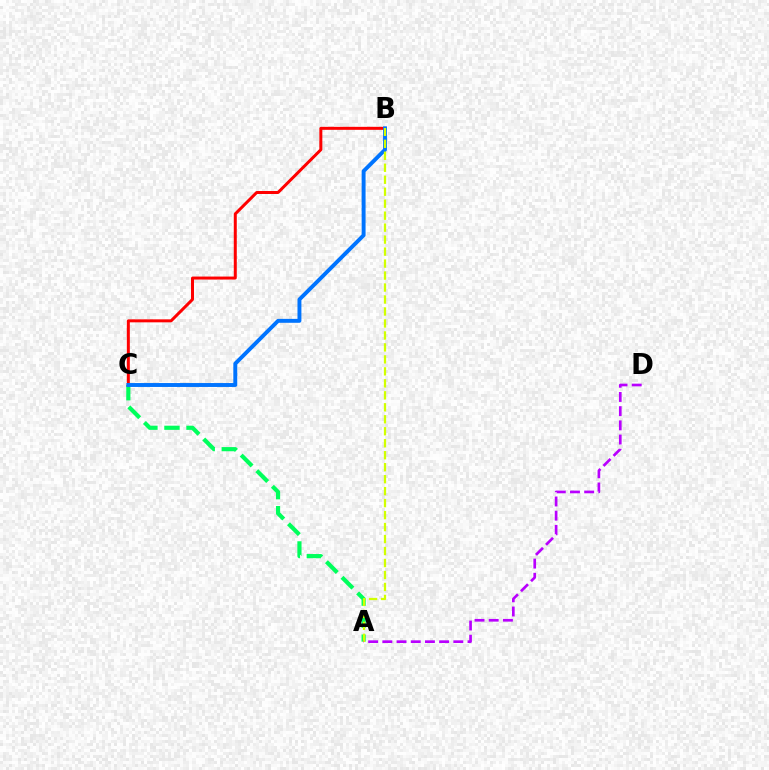{('A', 'C'): [{'color': '#00ff5c', 'line_style': 'dashed', 'thickness': 3.0}], ('B', 'C'): [{'color': '#ff0000', 'line_style': 'solid', 'thickness': 2.16}, {'color': '#0074ff', 'line_style': 'solid', 'thickness': 2.82}], ('A', 'B'): [{'color': '#d1ff00', 'line_style': 'dashed', 'thickness': 1.63}], ('A', 'D'): [{'color': '#b900ff', 'line_style': 'dashed', 'thickness': 1.93}]}